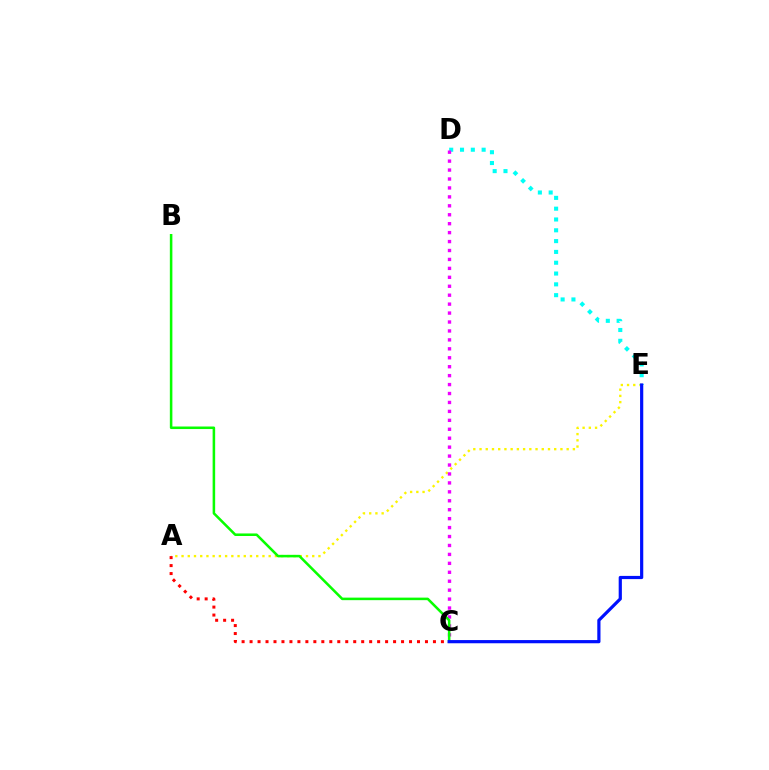{('A', 'E'): [{'color': '#fcf500', 'line_style': 'dotted', 'thickness': 1.69}], ('D', 'E'): [{'color': '#00fff6', 'line_style': 'dotted', 'thickness': 2.94}], ('C', 'D'): [{'color': '#ee00ff', 'line_style': 'dotted', 'thickness': 2.43}], ('A', 'C'): [{'color': '#ff0000', 'line_style': 'dotted', 'thickness': 2.17}], ('B', 'C'): [{'color': '#08ff00', 'line_style': 'solid', 'thickness': 1.83}], ('C', 'E'): [{'color': '#0010ff', 'line_style': 'solid', 'thickness': 2.3}]}